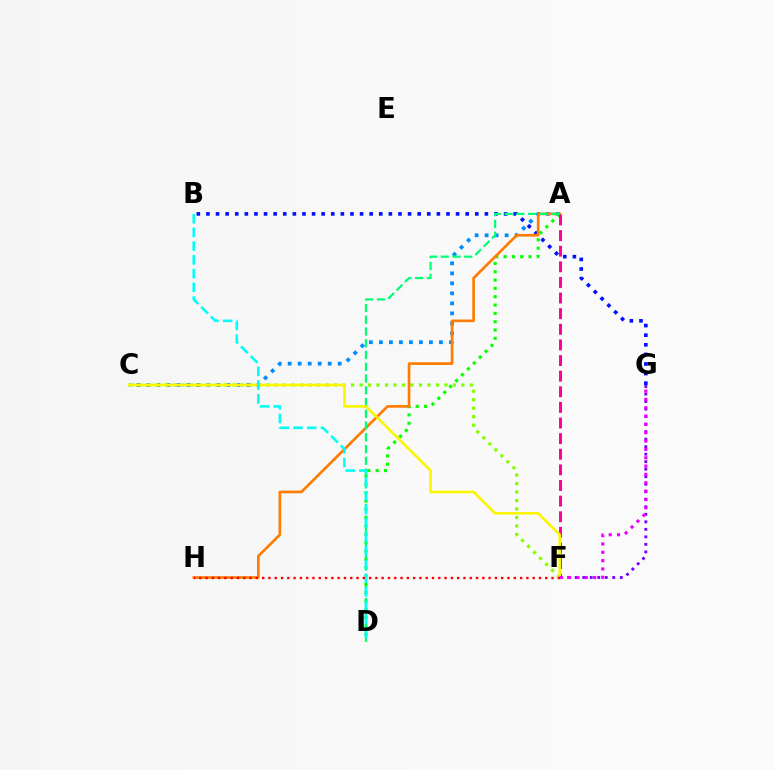{('A', 'C'): [{'color': '#008cff', 'line_style': 'dotted', 'thickness': 2.72}], ('A', 'D'): [{'color': '#08ff00', 'line_style': 'dotted', 'thickness': 2.26}, {'color': '#00ff74', 'line_style': 'dashed', 'thickness': 1.6}], ('B', 'G'): [{'color': '#0010ff', 'line_style': 'dotted', 'thickness': 2.61}], ('F', 'G'): [{'color': '#7200ff', 'line_style': 'dotted', 'thickness': 2.04}, {'color': '#ee00ff', 'line_style': 'dotted', 'thickness': 2.26}], ('C', 'F'): [{'color': '#84ff00', 'line_style': 'dotted', 'thickness': 2.3}, {'color': '#fcf500', 'line_style': 'solid', 'thickness': 1.88}], ('A', 'H'): [{'color': '#ff7c00', 'line_style': 'solid', 'thickness': 1.92}], ('A', 'F'): [{'color': '#ff0094', 'line_style': 'dashed', 'thickness': 2.12}], ('B', 'D'): [{'color': '#00fff6', 'line_style': 'dashed', 'thickness': 1.86}], ('F', 'H'): [{'color': '#ff0000', 'line_style': 'dotted', 'thickness': 1.71}]}